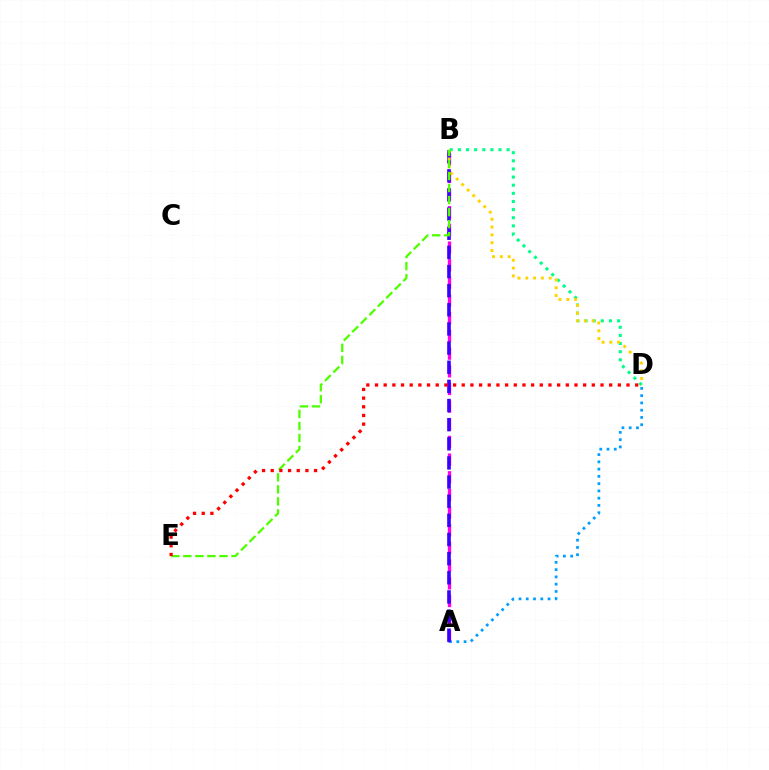{('A', 'B'): [{'color': '#ff00ed', 'line_style': 'dashed', 'thickness': 2.4}, {'color': '#3700ff', 'line_style': 'dashed', 'thickness': 2.6}], ('A', 'D'): [{'color': '#009eff', 'line_style': 'dotted', 'thickness': 1.97}], ('B', 'D'): [{'color': '#00ff86', 'line_style': 'dotted', 'thickness': 2.21}, {'color': '#ffd500', 'line_style': 'dotted', 'thickness': 2.12}], ('B', 'E'): [{'color': '#4fff00', 'line_style': 'dashed', 'thickness': 1.64}], ('D', 'E'): [{'color': '#ff0000', 'line_style': 'dotted', 'thickness': 2.36}]}